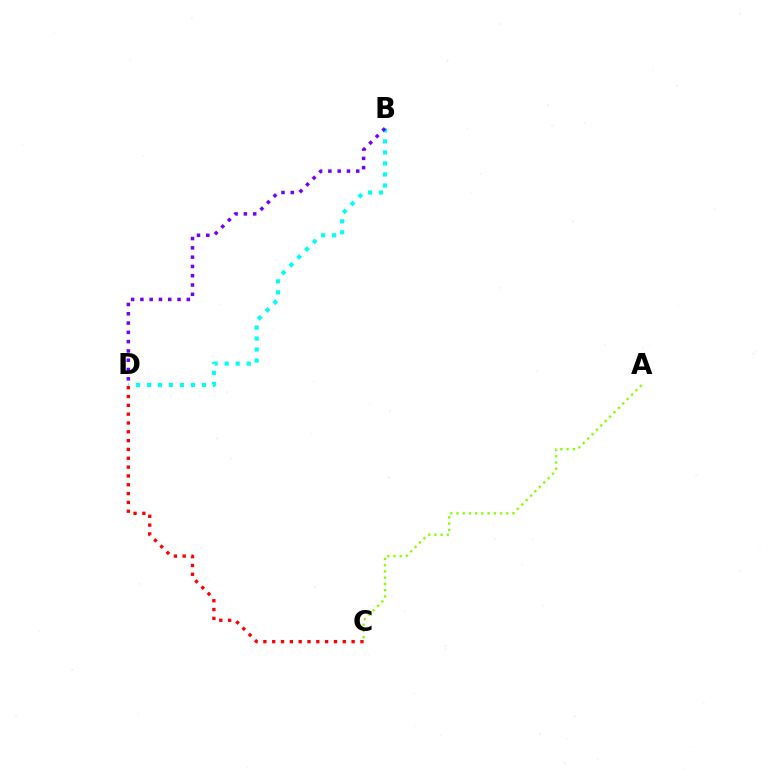{('B', 'D'): [{'color': '#00fff6', 'line_style': 'dotted', 'thickness': 2.99}, {'color': '#7200ff', 'line_style': 'dotted', 'thickness': 2.52}], ('A', 'C'): [{'color': '#84ff00', 'line_style': 'dotted', 'thickness': 1.69}], ('C', 'D'): [{'color': '#ff0000', 'line_style': 'dotted', 'thickness': 2.4}]}